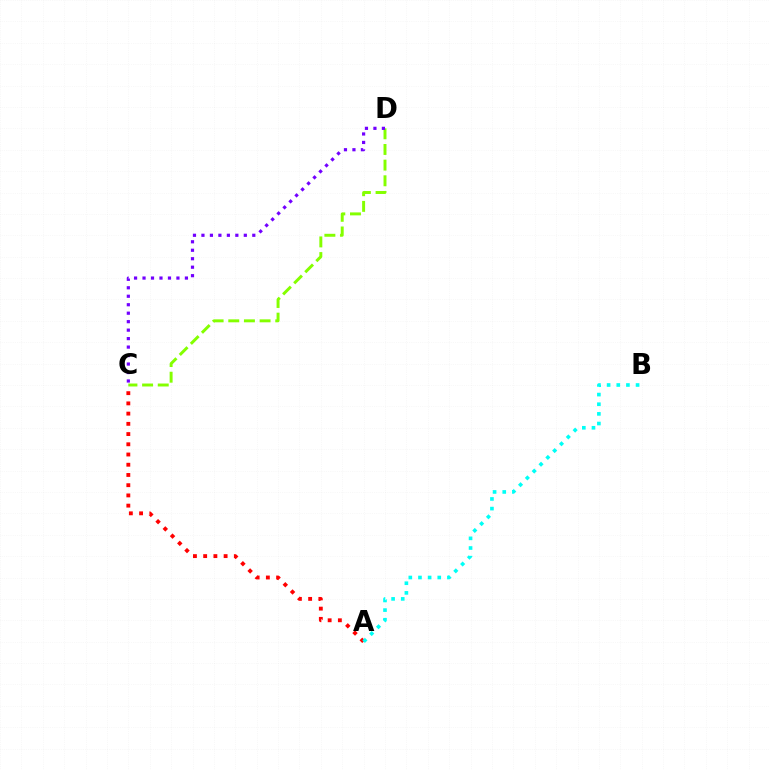{('C', 'D'): [{'color': '#84ff00', 'line_style': 'dashed', 'thickness': 2.13}, {'color': '#7200ff', 'line_style': 'dotted', 'thickness': 2.3}], ('A', 'C'): [{'color': '#ff0000', 'line_style': 'dotted', 'thickness': 2.78}], ('A', 'B'): [{'color': '#00fff6', 'line_style': 'dotted', 'thickness': 2.62}]}